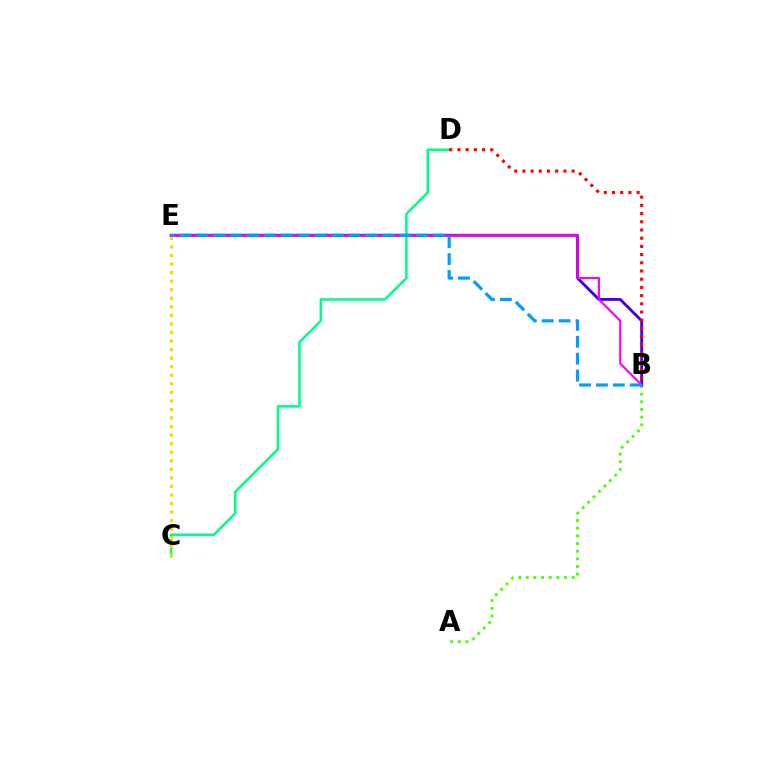{('C', 'D'): [{'color': '#00ff86', 'line_style': 'solid', 'thickness': 1.82}], ('A', 'B'): [{'color': '#4fff00', 'line_style': 'dotted', 'thickness': 2.08}], ('B', 'E'): [{'color': '#3700ff', 'line_style': 'solid', 'thickness': 2.04}, {'color': '#ff00ed', 'line_style': 'solid', 'thickness': 1.56}, {'color': '#009eff', 'line_style': 'dashed', 'thickness': 2.3}], ('B', 'D'): [{'color': '#ff0000', 'line_style': 'dotted', 'thickness': 2.23}], ('C', 'E'): [{'color': '#ffd500', 'line_style': 'dotted', 'thickness': 2.32}]}